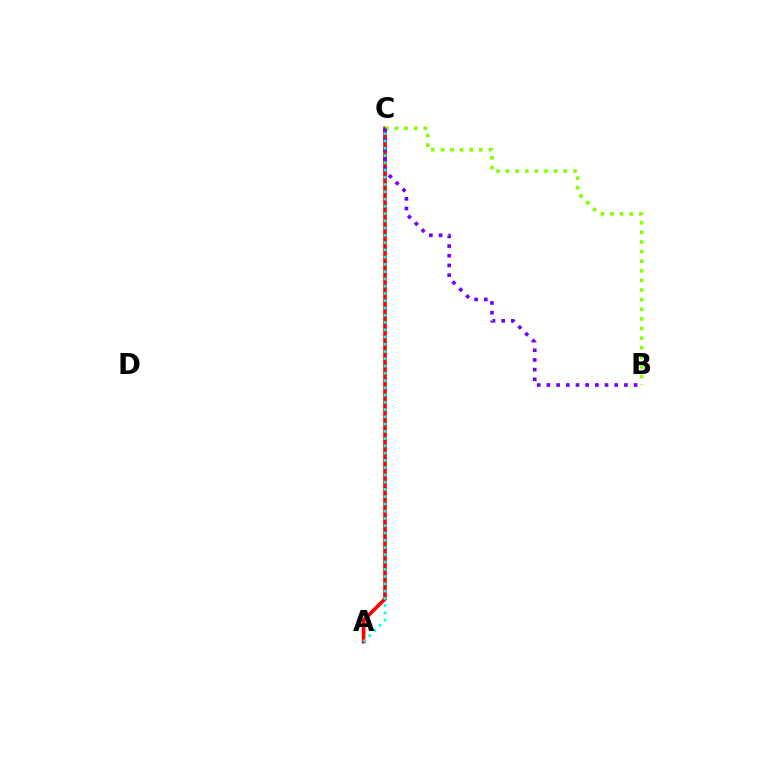{('A', 'C'): [{'color': '#ff0000', 'line_style': 'solid', 'thickness': 2.64}, {'color': '#00fff6', 'line_style': 'dotted', 'thickness': 1.97}], ('B', 'C'): [{'color': '#84ff00', 'line_style': 'dotted', 'thickness': 2.61}, {'color': '#7200ff', 'line_style': 'dotted', 'thickness': 2.63}]}